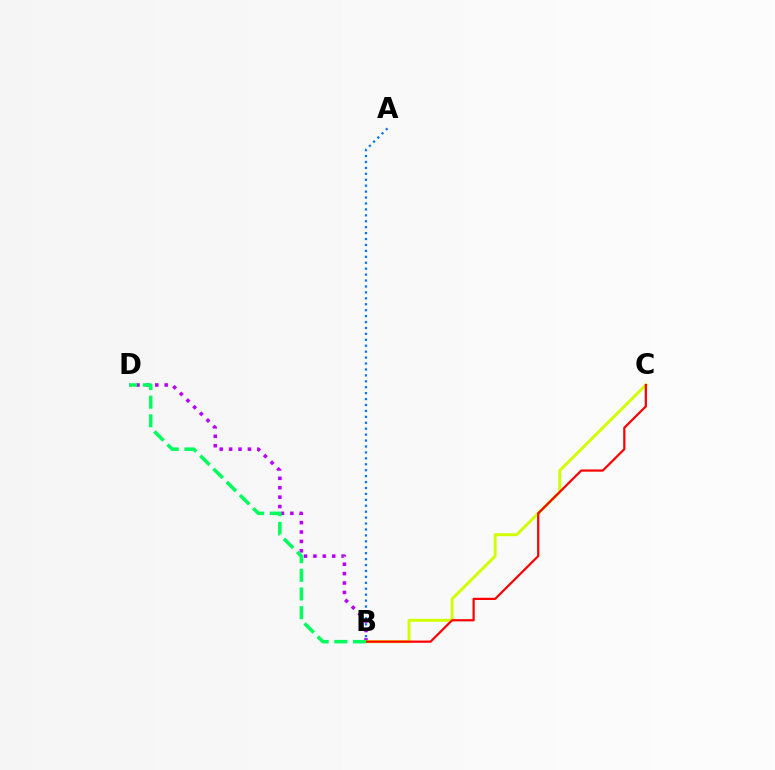{('A', 'B'): [{'color': '#0074ff', 'line_style': 'dotted', 'thickness': 1.61}], ('B', 'D'): [{'color': '#b900ff', 'line_style': 'dotted', 'thickness': 2.56}, {'color': '#00ff5c', 'line_style': 'dashed', 'thickness': 2.53}], ('B', 'C'): [{'color': '#d1ff00', 'line_style': 'solid', 'thickness': 2.11}, {'color': '#ff0000', 'line_style': 'solid', 'thickness': 1.59}]}